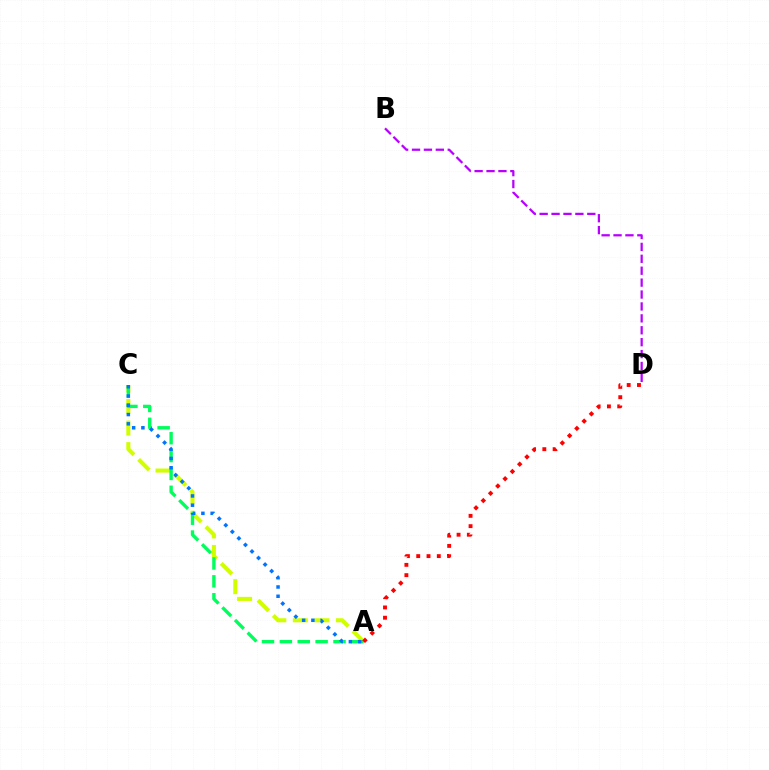{('B', 'D'): [{'color': '#b900ff', 'line_style': 'dashed', 'thickness': 1.62}], ('A', 'C'): [{'color': '#d1ff00', 'line_style': 'dashed', 'thickness': 2.93}, {'color': '#00ff5c', 'line_style': 'dashed', 'thickness': 2.43}, {'color': '#0074ff', 'line_style': 'dotted', 'thickness': 2.52}], ('A', 'D'): [{'color': '#ff0000', 'line_style': 'dotted', 'thickness': 2.8}]}